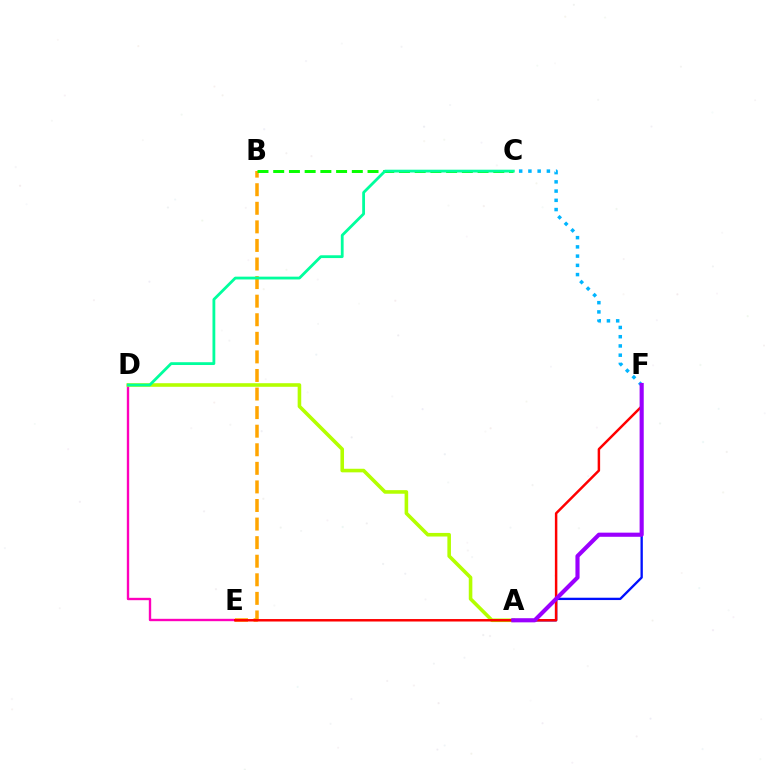{('D', 'E'): [{'color': '#ff00bd', 'line_style': 'solid', 'thickness': 1.7}], ('A', 'F'): [{'color': '#0010ff', 'line_style': 'solid', 'thickness': 1.67}, {'color': '#9b00ff', 'line_style': 'solid', 'thickness': 2.97}], ('A', 'D'): [{'color': '#b3ff00', 'line_style': 'solid', 'thickness': 2.58}], ('B', 'E'): [{'color': '#ffa500', 'line_style': 'dashed', 'thickness': 2.52}], ('E', 'F'): [{'color': '#ff0000', 'line_style': 'solid', 'thickness': 1.78}], ('B', 'C'): [{'color': '#08ff00', 'line_style': 'dashed', 'thickness': 2.14}], ('C', 'F'): [{'color': '#00b5ff', 'line_style': 'dotted', 'thickness': 2.51}], ('C', 'D'): [{'color': '#00ff9d', 'line_style': 'solid', 'thickness': 2.01}]}